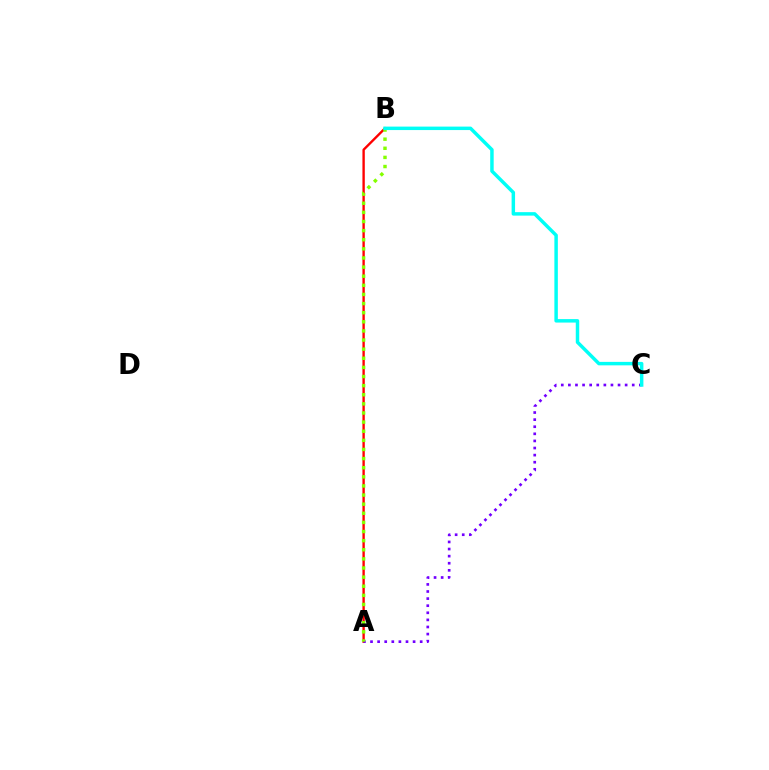{('A', 'B'): [{'color': '#ff0000', 'line_style': 'solid', 'thickness': 1.7}, {'color': '#84ff00', 'line_style': 'dotted', 'thickness': 2.48}], ('A', 'C'): [{'color': '#7200ff', 'line_style': 'dotted', 'thickness': 1.93}], ('B', 'C'): [{'color': '#00fff6', 'line_style': 'solid', 'thickness': 2.5}]}